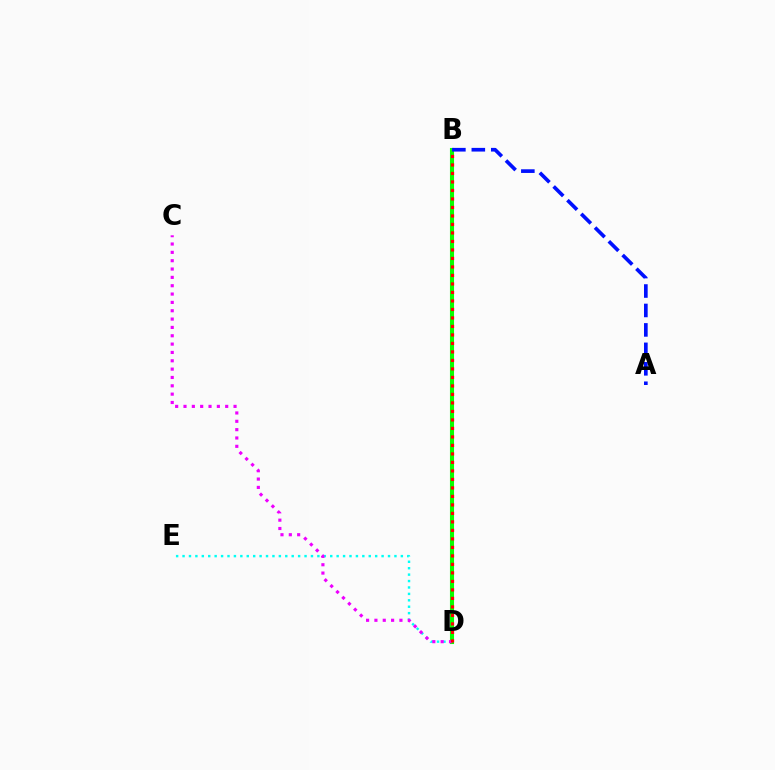{('D', 'E'): [{'color': '#00fff6', 'line_style': 'dotted', 'thickness': 1.74}], ('B', 'D'): [{'color': '#fcf500', 'line_style': 'dotted', 'thickness': 2.67}, {'color': '#08ff00', 'line_style': 'solid', 'thickness': 2.95}, {'color': '#ff0000', 'line_style': 'dotted', 'thickness': 2.31}], ('A', 'B'): [{'color': '#0010ff', 'line_style': 'dashed', 'thickness': 2.64}], ('C', 'D'): [{'color': '#ee00ff', 'line_style': 'dotted', 'thickness': 2.27}]}